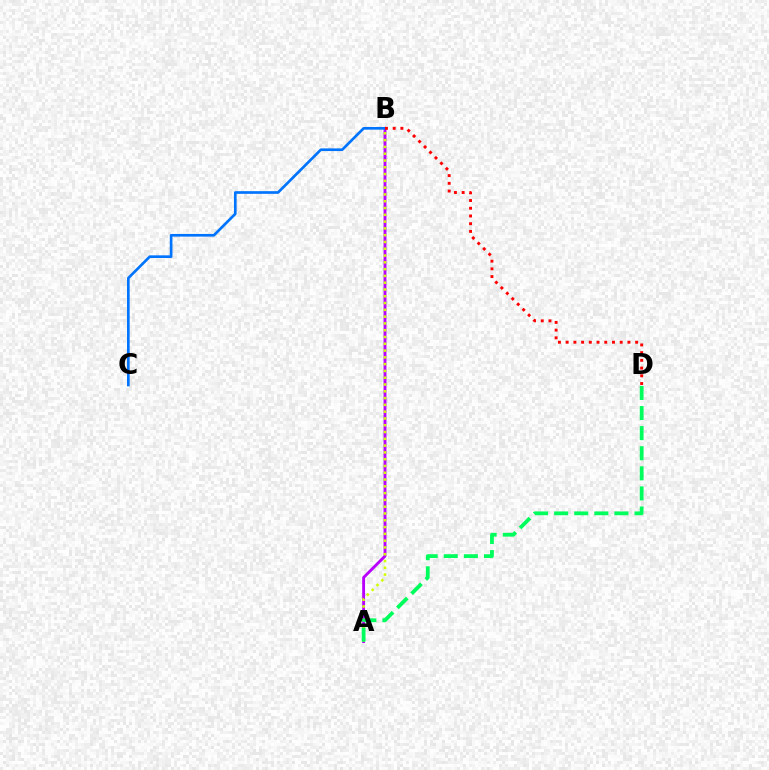{('A', 'B'): [{'color': '#b900ff', 'line_style': 'solid', 'thickness': 2.06}, {'color': '#d1ff00', 'line_style': 'dotted', 'thickness': 1.84}], ('B', 'C'): [{'color': '#0074ff', 'line_style': 'solid', 'thickness': 1.92}], ('B', 'D'): [{'color': '#ff0000', 'line_style': 'dotted', 'thickness': 2.1}], ('A', 'D'): [{'color': '#00ff5c', 'line_style': 'dashed', 'thickness': 2.73}]}